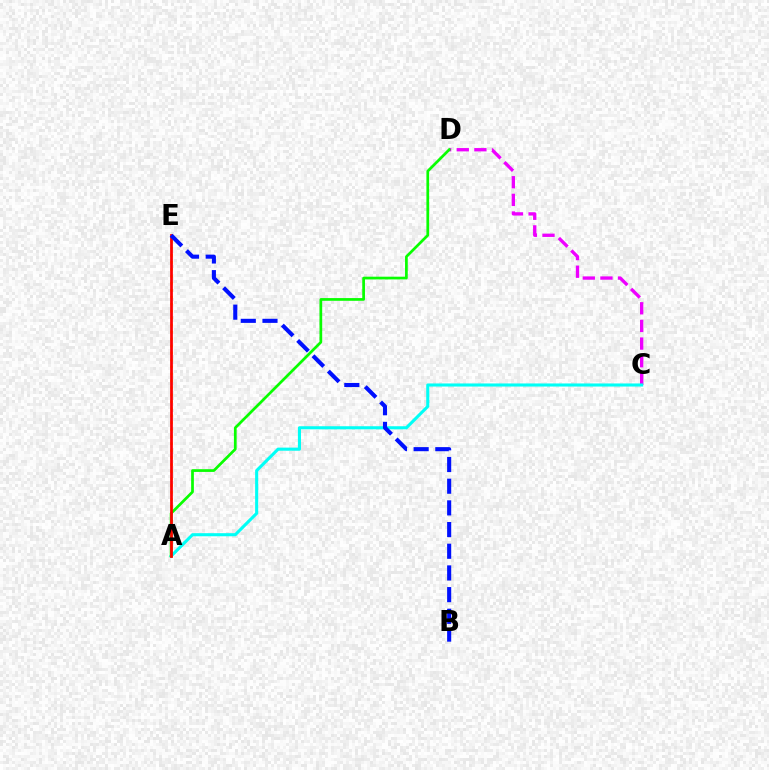{('A', 'E'): [{'color': '#fcf500', 'line_style': 'dotted', 'thickness': 1.89}, {'color': '#ff0000', 'line_style': 'solid', 'thickness': 1.97}], ('C', 'D'): [{'color': '#ee00ff', 'line_style': 'dashed', 'thickness': 2.4}], ('A', 'C'): [{'color': '#00fff6', 'line_style': 'solid', 'thickness': 2.22}], ('A', 'D'): [{'color': '#08ff00', 'line_style': 'solid', 'thickness': 1.96}], ('B', 'E'): [{'color': '#0010ff', 'line_style': 'dashed', 'thickness': 2.95}]}